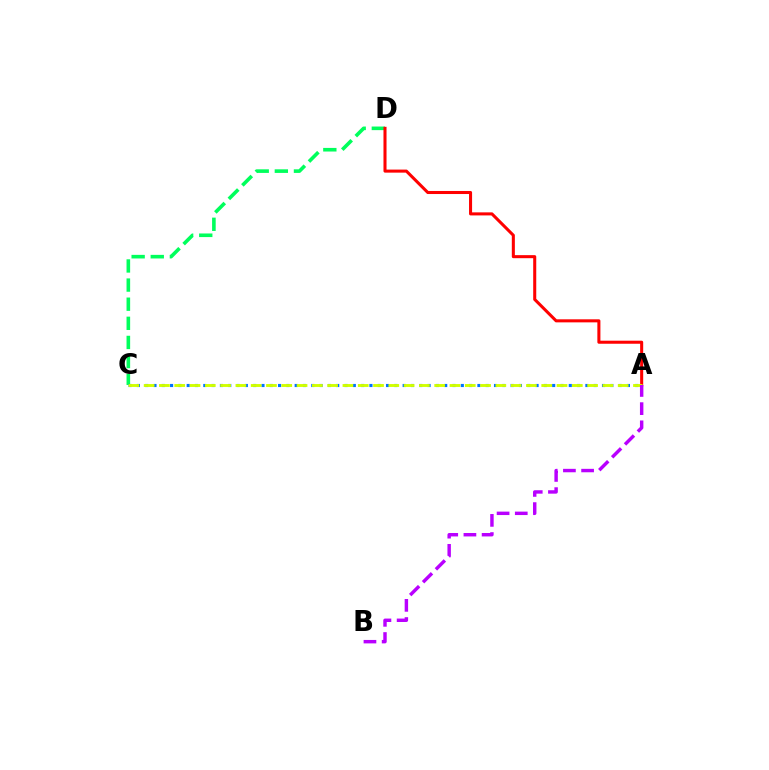{('C', 'D'): [{'color': '#00ff5c', 'line_style': 'dashed', 'thickness': 2.6}], ('A', 'D'): [{'color': '#ff0000', 'line_style': 'solid', 'thickness': 2.2}], ('A', 'C'): [{'color': '#0074ff', 'line_style': 'dotted', 'thickness': 2.26}, {'color': '#d1ff00', 'line_style': 'dashed', 'thickness': 2.08}], ('A', 'B'): [{'color': '#b900ff', 'line_style': 'dashed', 'thickness': 2.47}]}